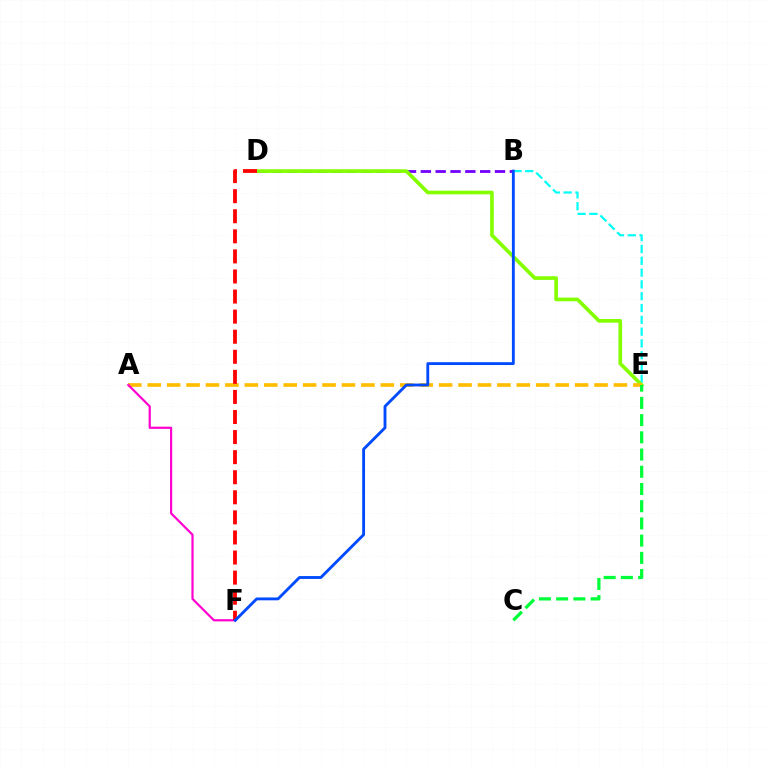{('B', 'D'): [{'color': '#7200ff', 'line_style': 'dashed', 'thickness': 2.02}], ('B', 'E'): [{'color': '#00fff6', 'line_style': 'dashed', 'thickness': 1.6}], ('D', 'E'): [{'color': '#84ff00', 'line_style': 'solid', 'thickness': 2.64}], ('A', 'E'): [{'color': '#ffbd00', 'line_style': 'dashed', 'thickness': 2.64}], ('A', 'F'): [{'color': '#ff00cf', 'line_style': 'solid', 'thickness': 1.58}], ('C', 'E'): [{'color': '#00ff39', 'line_style': 'dashed', 'thickness': 2.34}], ('D', 'F'): [{'color': '#ff0000', 'line_style': 'dashed', 'thickness': 2.73}], ('B', 'F'): [{'color': '#004bff', 'line_style': 'solid', 'thickness': 2.06}]}